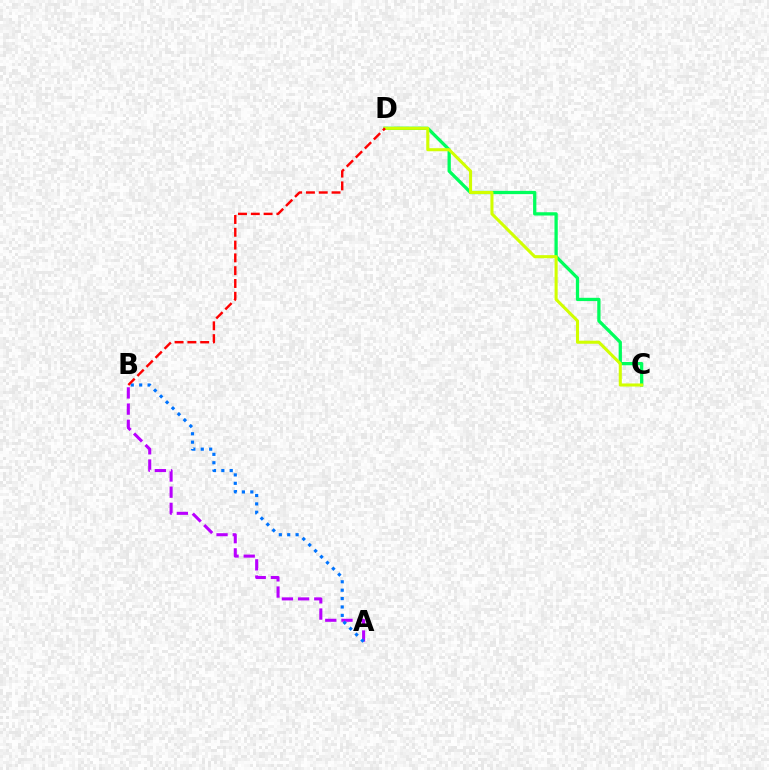{('C', 'D'): [{'color': '#00ff5c', 'line_style': 'solid', 'thickness': 2.36}, {'color': '#d1ff00', 'line_style': 'solid', 'thickness': 2.21}], ('A', 'B'): [{'color': '#b900ff', 'line_style': 'dashed', 'thickness': 2.2}, {'color': '#0074ff', 'line_style': 'dotted', 'thickness': 2.28}], ('B', 'D'): [{'color': '#ff0000', 'line_style': 'dashed', 'thickness': 1.74}]}